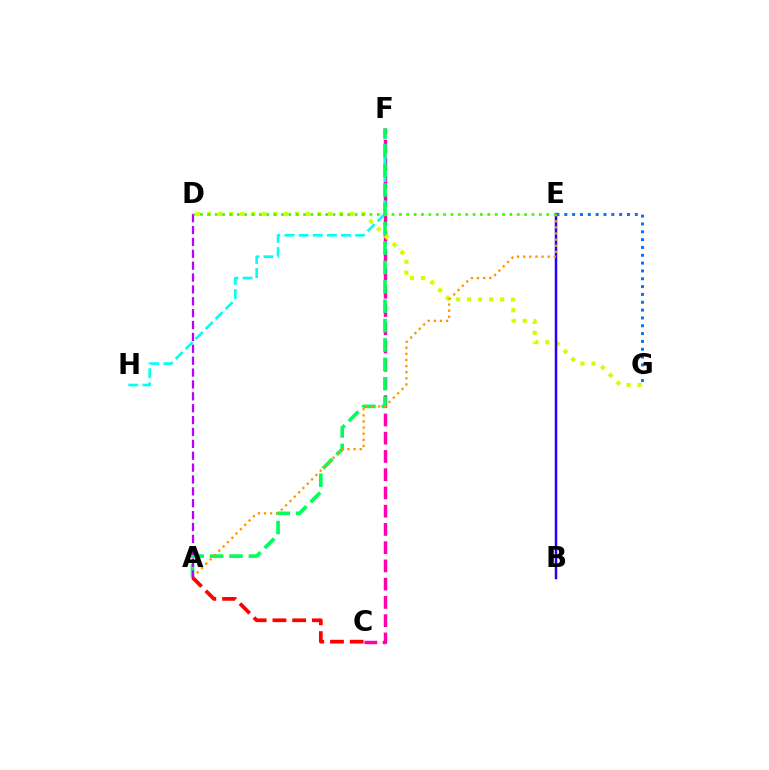{('E', 'G'): [{'color': '#0074ff', 'line_style': 'dotted', 'thickness': 2.13}], ('C', 'F'): [{'color': '#ff00ac', 'line_style': 'dashed', 'thickness': 2.48}], ('A', 'C'): [{'color': '#ff0000', 'line_style': 'dashed', 'thickness': 2.68}], ('F', 'H'): [{'color': '#00fff6', 'line_style': 'dashed', 'thickness': 1.92}], ('A', 'F'): [{'color': '#00ff5c', 'line_style': 'dashed', 'thickness': 2.63}], ('D', 'G'): [{'color': '#d1ff00', 'line_style': 'dotted', 'thickness': 2.99}], ('B', 'E'): [{'color': '#2500ff', 'line_style': 'solid', 'thickness': 1.79}], ('A', 'E'): [{'color': '#ff9400', 'line_style': 'dotted', 'thickness': 1.66}], ('A', 'D'): [{'color': '#b900ff', 'line_style': 'dashed', 'thickness': 1.61}], ('D', 'E'): [{'color': '#3dff00', 'line_style': 'dotted', 'thickness': 2.0}]}